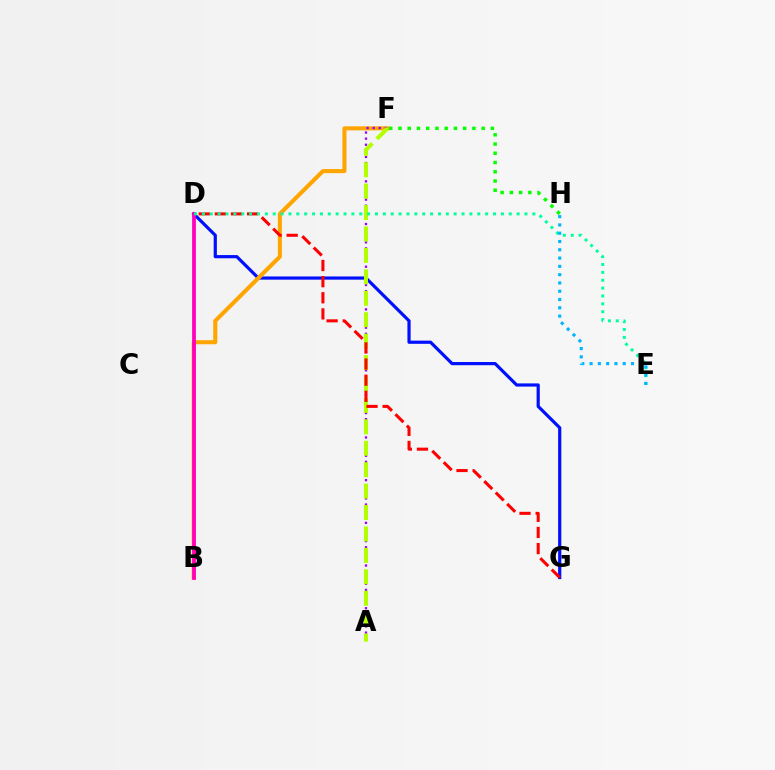{('D', 'G'): [{'color': '#0010ff', 'line_style': 'solid', 'thickness': 2.3}, {'color': '#ff0000', 'line_style': 'dashed', 'thickness': 2.19}], ('B', 'F'): [{'color': '#ffa500', 'line_style': 'solid', 'thickness': 2.93}], ('A', 'F'): [{'color': '#9b00ff', 'line_style': 'dotted', 'thickness': 1.66}, {'color': '#b3ff00', 'line_style': 'dashed', 'thickness': 2.91}], ('B', 'D'): [{'color': '#ff00bd', 'line_style': 'solid', 'thickness': 2.7}], ('F', 'H'): [{'color': '#08ff00', 'line_style': 'dotted', 'thickness': 2.51}], ('D', 'E'): [{'color': '#00ff9d', 'line_style': 'dotted', 'thickness': 2.14}], ('E', 'H'): [{'color': '#00b5ff', 'line_style': 'dotted', 'thickness': 2.25}]}